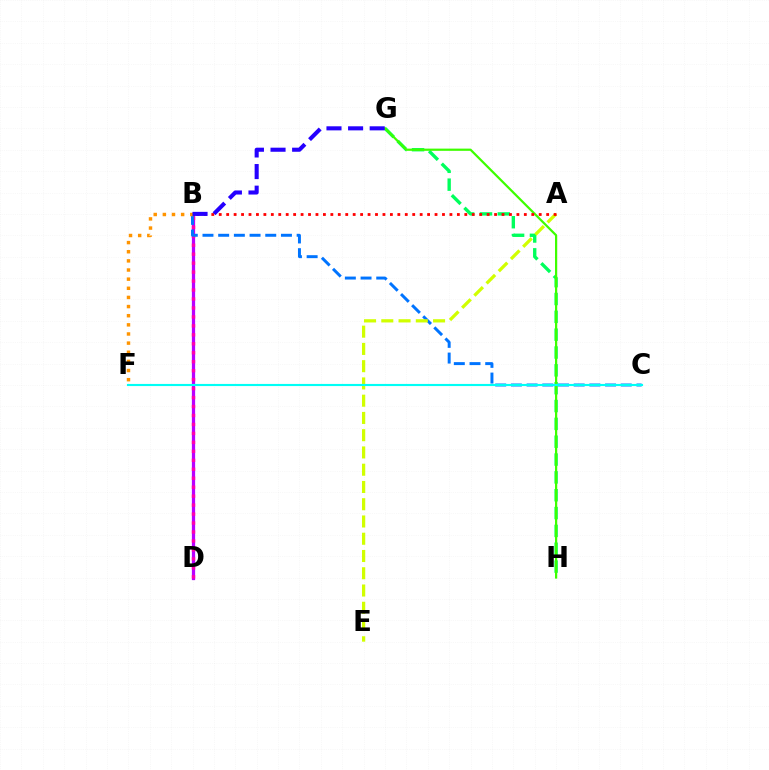{('G', 'H'): [{'color': '#00ff5c', 'line_style': 'dashed', 'thickness': 2.42}, {'color': '#3dff00', 'line_style': 'solid', 'thickness': 1.6}], ('B', 'D'): [{'color': '#b900ff', 'line_style': 'solid', 'thickness': 2.34}, {'color': '#ff00ac', 'line_style': 'dotted', 'thickness': 2.43}], ('B', 'C'): [{'color': '#0074ff', 'line_style': 'dashed', 'thickness': 2.13}], ('A', 'E'): [{'color': '#d1ff00', 'line_style': 'dashed', 'thickness': 2.34}], ('A', 'B'): [{'color': '#ff0000', 'line_style': 'dotted', 'thickness': 2.02}], ('C', 'F'): [{'color': '#00fff6', 'line_style': 'solid', 'thickness': 1.54}], ('B', 'F'): [{'color': '#ff9400', 'line_style': 'dotted', 'thickness': 2.48}], ('B', 'G'): [{'color': '#2500ff', 'line_style': 'dashed', 'thickness': 2.93}]}